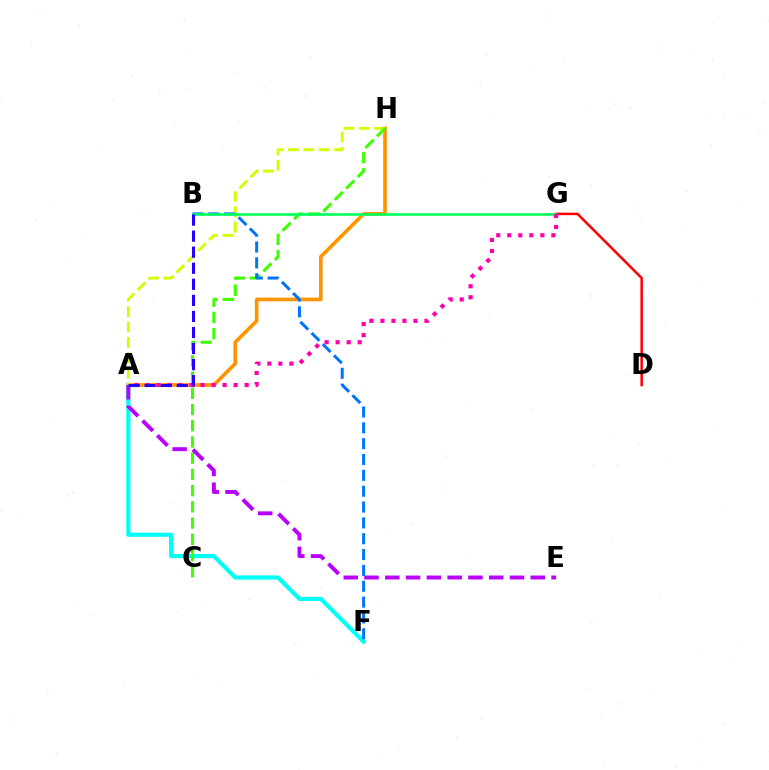{('A', 'F'): [{'color': '#00fff6', 'line_style': 'solid', 'thickness': 2.99}], ('A', 'H'): [{'color': '#ff9400', 'line_style': 'solid', 'thickness': 2.64}, {'color': '#d1ff00', 'line_style': 'dashed', 'thickness': 2.09}], ('D', 'G'): [{'color': '#ff0000', 'line_style': 'solid', 'thickness': 1.81}], ('C', 'H'): [{'color': '#3dff00', 'line_style': 'dashed', 'thickness': 2.2}], ('A', 'E'): [{'color': '#b900ff', 'line_style': 'dashed', 'thickness': 2.82}], ('B', 'F'): [{'color': '#0074ff', 'line_style': 'dashed', 'thickness': 2.15}], ('B', 'G'): [{'color': '#00ff5c', 'line_style': 'solid', 'thickness': 1.9}], ('A', 'G'): [{'color': '#ff00ac', 'line_style': 'dotted', 'thickness': 2.99}], ('A', 'B'): [{'color': '#2500ff', 'line_style': 'dashed', 'thickness': 2.18}]}